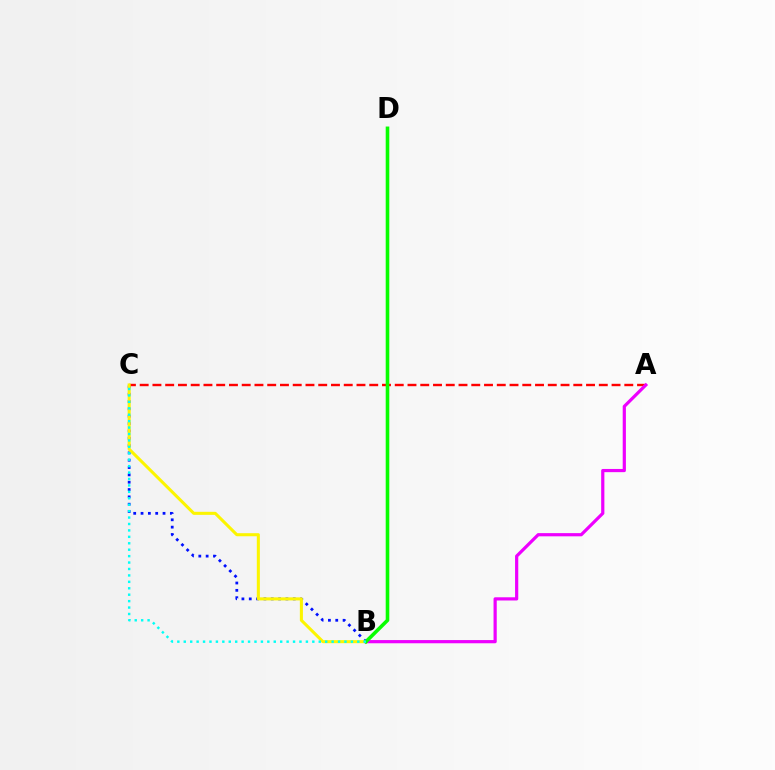{('B', 'C'): [{'color': '#0010ff', 'line_style': 'dotted', 'thickness': 1.99}, {'color': '#fcf500', 'line_style': 'solid', 'thickness': 2.2}, {'color': '#00fff6', 'line_style': 'dotted', 'thickness': 1.75}], ('A', 'C'): [{'color': '#ff0000', 'line_style': 'dashed', 'thickness': 1.73}], ('A', 'B'): [{'color': '#ee00ff', 'line_style': 'solid', 'thickness': 2.3}], ('B', 'D'): [{'color': '#08ff00', 'line_style': 'solid', 'thickness': 2.59}]}